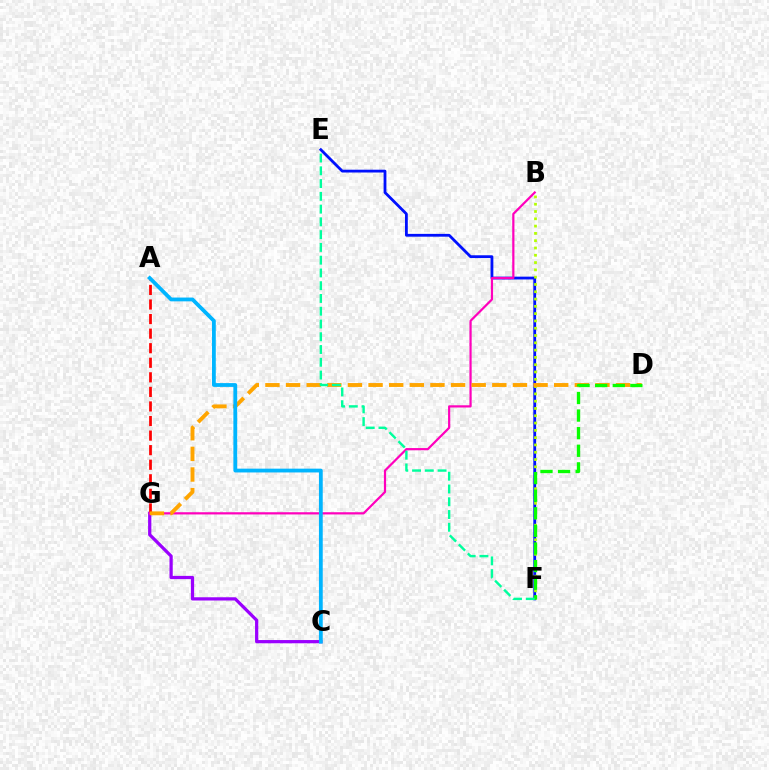{('E', 'F'): [{'color': '#0010ff', 'line_style': 'solid', 'thickness': 2.02}, {'color': '#00ff9d', 'line_style': 'dashed', 'thickness': 1.73}], ('B', 'F'): [{'color': '#b3ff00', 'line_style': 'dotted', 'thickness': 1.98}], ('C', 'G'): [{'color': '#9b00ff', 'line_style': 'solid', 'thickness': 2.33}], ('A', 'G'): [{'color': '#ff0000', 'line_style': 'dashed', 'thickness': 1.98}], ('B', 'G'): [{'color': '#ff00bd', 'line_style': 'solid', 'thickness': 1.59}], ('D', 'G'): [{'color': '#ffa500', 'line_style': 'dashed', 'thickness': 2.8}], ('D', 'F'): [{'color': '#08ff00', 'line_style': 'dashed', 'thickness': 2.39}], ('A', 'C'): [{'color': '#00b5ff', 'line_style': 'solid', 'thickness': 2.73}]}